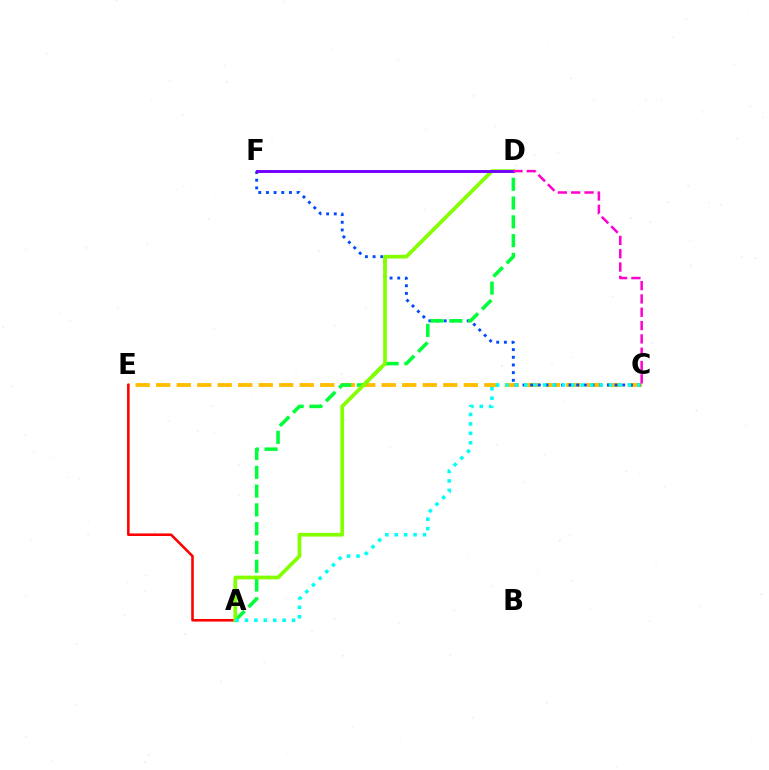{('C', 'E'): [{'color': '#ffbd00', 'line_style': 'dashed', 'thickness': 2.79}], ('C', 'F'): [{'color': '#004bff', 'line_style': 'dotted', 'thickness': 2.08}], ('A', 'E'): [{'color': '#ff0000', 'line_style': 'solid', 'thickness': 1.85}], ('A', 'D'): [{'color': '#00ff39', 'line_style': 'dashed', 'thickness': 2.55}, {'color': '#84ff00', 'line_style': 'solid', 'thickness': 2.68}], ('A', 'C'): [{'color': '#00fff6', 'line_style': 'dotted', 'thickness': 2.56}], ('D', 'F'): [{'color': '#7200ff', 'line_style': 'solid', 'thickness': 2.1}], ('C', 'D'): [{'color': '#ff00cf', 'line_style': 'dashed', 'thickness': 1.81}]}